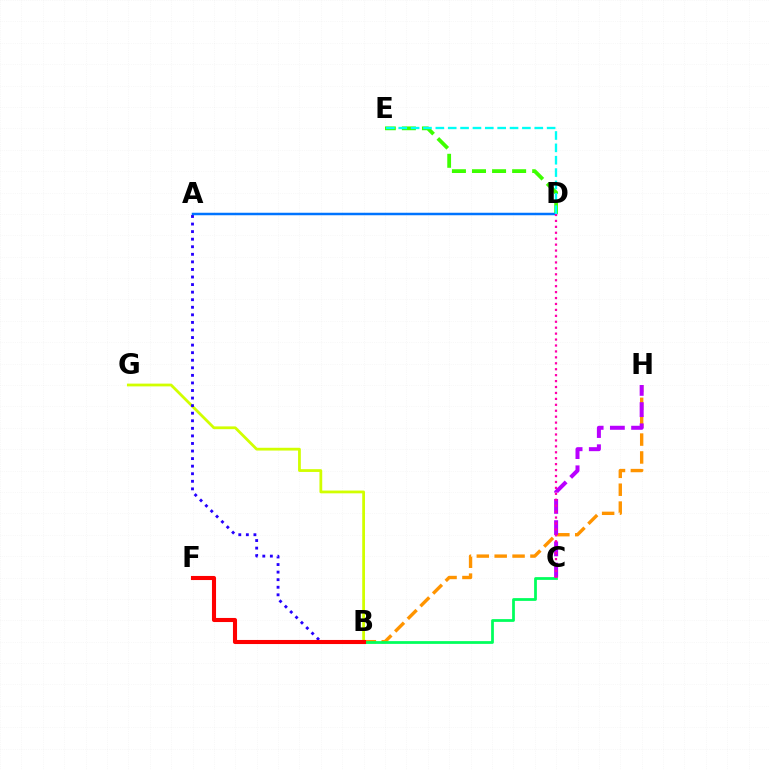{('D', 'E'): [{'color': '#3dff00', 'line_style': 'dashed', 'thickness': 2.73}, {'color': '#00fff6', 'line_style': 'dashed', 'thickness': 1.68}], ('B', 'H'): [{'color': '#ff9400', 'line_style': 'dashed', 'thickness': 2.43}], ('B', 'C'): [{'color': '#00ff5c', 'line_style': 'solid', 'thickness': 1.98}], ('B', 'G'): [{'color': '#d1ff00', 'line_style': 'solid', 'thickness': 2.0}], ('A', 'D'): [{'color': '#0074ff', 'line_style': 'solid', 'thickness': 1.79}], ('C', 'H'): [{'color': '#b900ff', 'line_style': 'dashed', 'thickness': 2.88}], ('A', 'B'): [{'color': '#2500ff', 'line_style': 'dotted', 'thickness': 2.06}], ('C', 'D'): [{'color': '#ff00ac', 'line_style': 'dotted', 'thickness': 1.61}], ('B', 'F'): [{'color': '#ff0000', 'line_style': 'solid', 'thickness': 2.94}]}